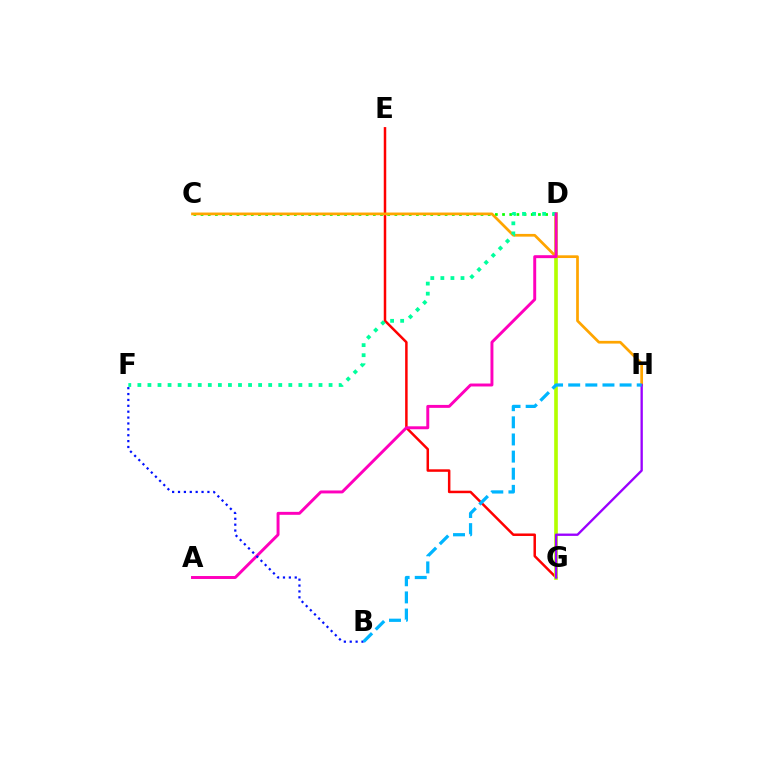{('C', 'D'): [{'color': '#08ff00', 'line_style': 'dotted', 'thickness': 1.95}], ('E', 'G'): [{'color': '#ff0000', 'line_style': 'solid', 'thickness': 1.8}], ('D', 'G'): [{'color': '#b3ff00', 'line_style': 'solid', 'thickness': 2.63}], ('C', 'H'): [{'color': '#ffa500', 'line_style': 'solid', 'thickness': 1.96}], ('D', 'F'): [{'color': '#00ff9d', 'line_style': 'dotted', 'thickness': 2.73}], ('G', 'H'): [{'color': '#9b00ff', 'line_style': 'solid', 'thickness': 1.68}], ('A', 'D'): [{'color': '#ff00bd', 'line_style': 'solid', 'thickness': 2.12}], ('B', 'F'): [{'color': '#0010ff', 'line_style': 'dotted', 'thickness': 1.6}], ('B', 'H'): [{'color': '#00b5ff', 'line_style': 'dashed', 'thickness': 2.33}]}